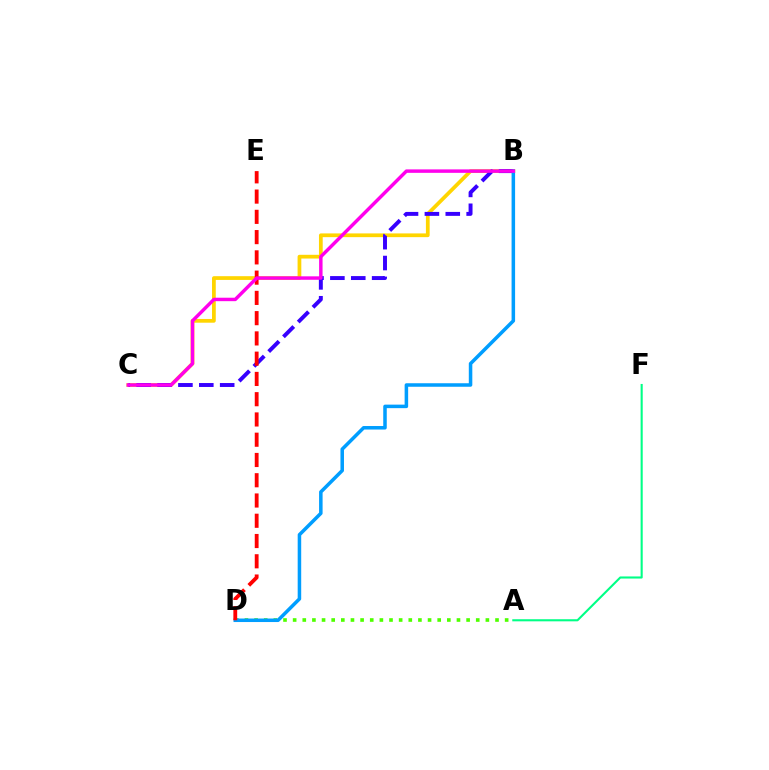{('B', 'C'): [{'color': '#ffd500', 'line_style': 'solid', 'thickness': 2.69}, {'color': '#3700ff', 'line_style': 'dashed', 'thickness': 2.84}, {'color': '#ff00ed', 'line_style': 'solid', 'thickness': 2.48}], ('A', 'D'): [{'color': '#4fff00', 'line_style': 'dotted', 'thickness': 2.62}], ('B', 'D'): [{'color': '#009eff', 'line_style': 'solid', 'thickness': 2.53}], ('D', 'E'): [{'color': '#ff0000', 'line_style': 'dashed', 'thickness': 2.75}], ('A', 'F'): [{'color': '#00ff86', 'line_style': 'solid', 'thickness': 1.51}]}